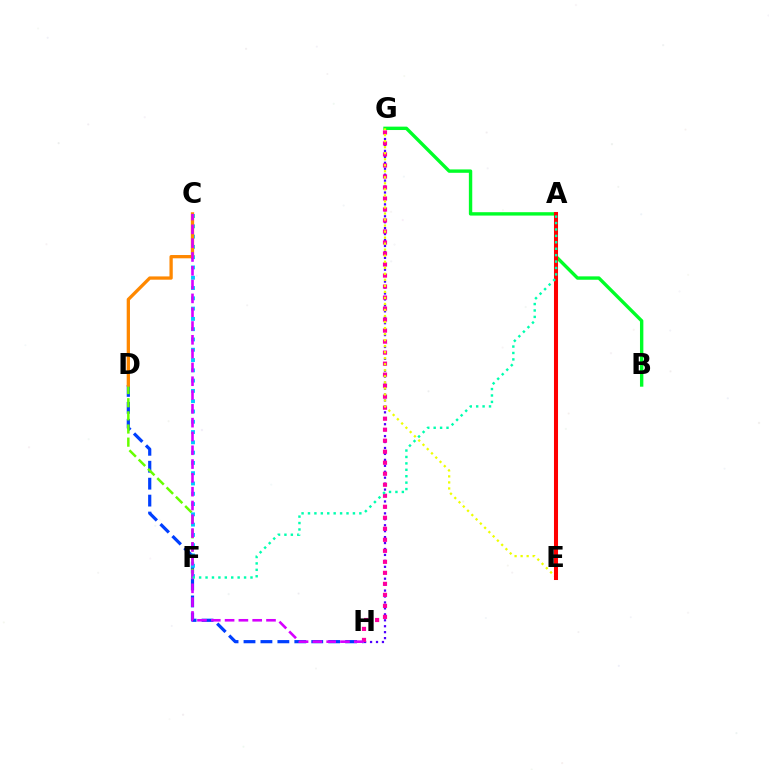{('G', 'H'): [{'color': '#4f00ff', 'line_style': 'dotted', 'thickness': 1.61}, {'color': '#ff00a0', 'line_style': 'dotted', 'thickness': 2.99}], ('B', 'G'): [{'color': '#00ff27', 'line_style': 'solid', 'thickness': 2.44}], ('D', 'H'): [{'color': '#003fff', 'line_style': 'dashed', 'thickness': 2.3}], ('D', 'F'): [{'color': '#66ff00', 'line_style': 'dashed', 'thickness': 1.79}], ('E', 'G'): [{'color': '#eeff00', 'line_style': 'dotted', 'thickness': 1.64}], ('C', 'F'): [{'color': '#00c7ff', 'line_style': 'dotted', 'thickness': 2.79}], ('C', 'D'): [{'color': '#ff8800', 'line_style': 'solid', 'thickness': 2.37}], ('A', 'E'): [{'color': '#ff0000', 'line_style': 'solid', 'thickness': 2.91}], ('C', 'H'): [{'color': '#d600ff', 'line_style': 'dashed', 'thickness': 1.88}], ('A', 'F'): [{'color': '#00ffaf', 'line_style': 'dotted', 'thickness': 1.74}]}